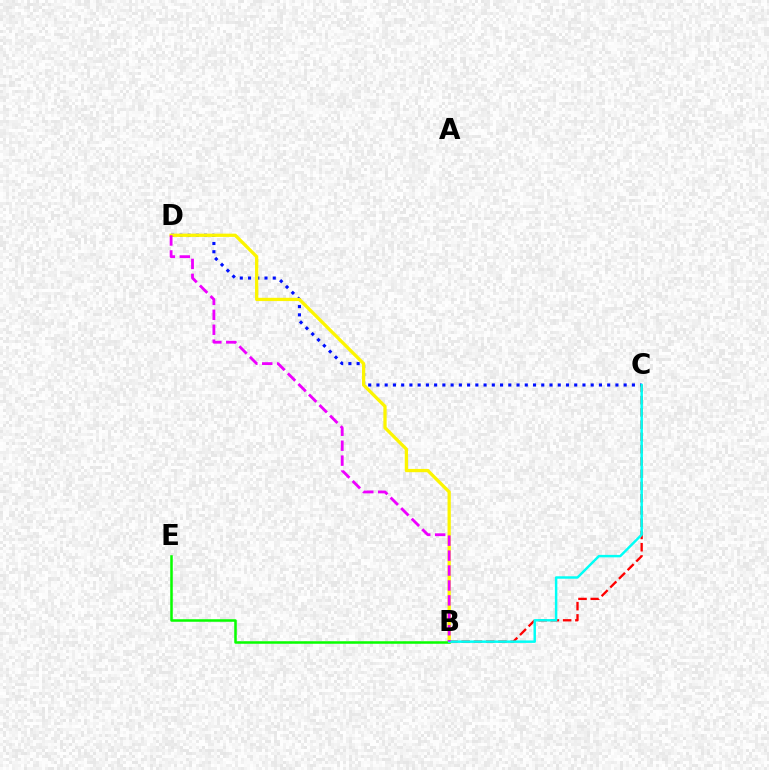{('C', 'D'): [{'color': '#0010ff', 'line_style': 'dotted', 'thickness': 2.24}], ('B', 'D'): [{'color': '#fcf500', 'line_style': 'solid', 'thickness': 2.36}, {'color': '#ee00ff', 'line_style': 'dashed', 'thickness': 2.03}], ('B', 'E'): [{'color': '#08ff00', 'line_style': 'solid', 'thickness': 1.82}], ('B', 'C'): [{'color': '#ff0000', 'line_style': 'dashed', 'thickness': 1.66}, {'color': '#00fff6', 'line_style': 'solid', 'thickness': 1.77}]}